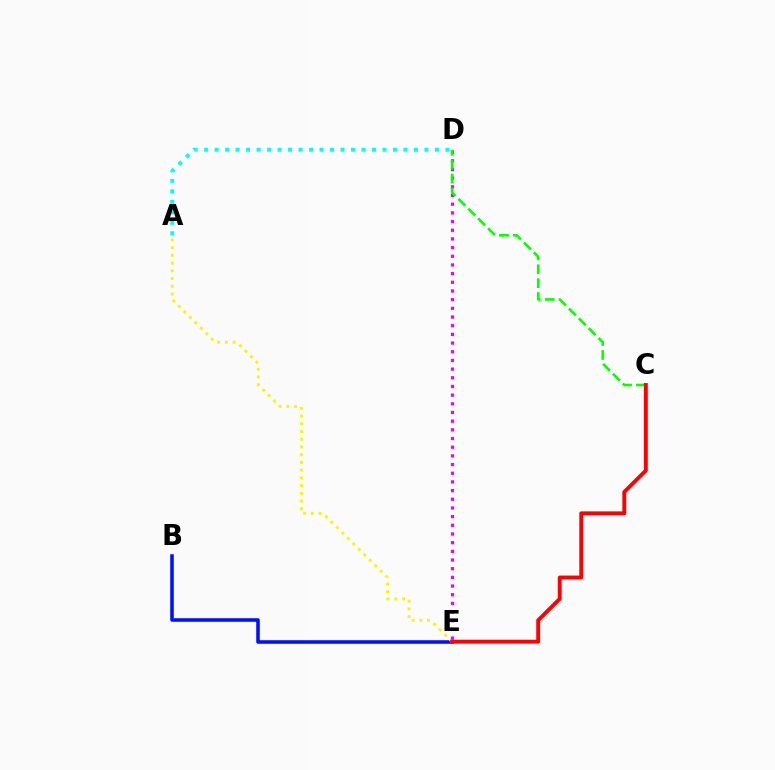{('A', 'D'): [{'color': '#00fff6', 'line_style': 'dotted', 'thickness': 2.85}], ('B', 'E'): [{'color': '#0010ff', 'line_style': 'solid', 'thickness': 2.56}], ('A', 'E'): [{'color': '#fcf500', 'line_style': 'dotted', 'thickness': 2.1}], ('D', 'E'): [{'color': '#ee00ff', 'line_style': 'dotted', 'thickness': 2.36}], ('C', 'D'): [{'color': '#08ff00', 'line_style': 'dashed', 'thickness': 1.89}], ('C', 'E'): [{'color': '#ff0000', 'line_style': 'solid', 'thickness': 2.81}]}